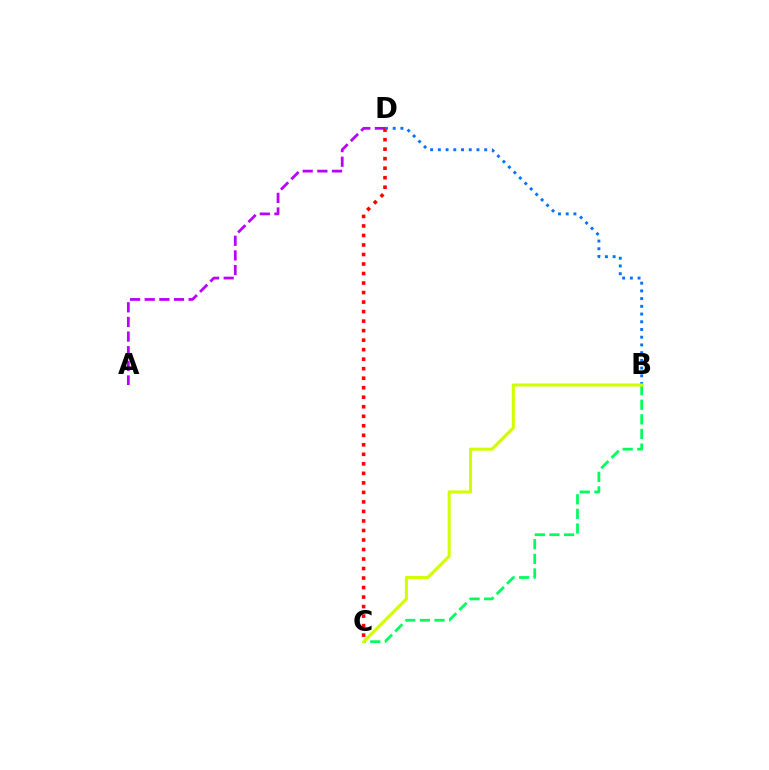{('B', 'C'): [{'color': '#00ff5c', 'line_style': 'dashed', 'thickness': 1.99}, {'color': '#d1ff00', 'line_style': 'solid', 'thickness': 2.2}], ('A', 'D'): [{'color': '#b900ff', 'line_style': 'dashed', 'thickness': 1.99}], ('C', 'D'): [{'color': '#ff0000', 'line_style': 'dotted', 'thickness': 2.59}], ('B', 'D'): [{'color': '#0074ff', 'line_style': 'dotted', 'thickness': 2.1}]}